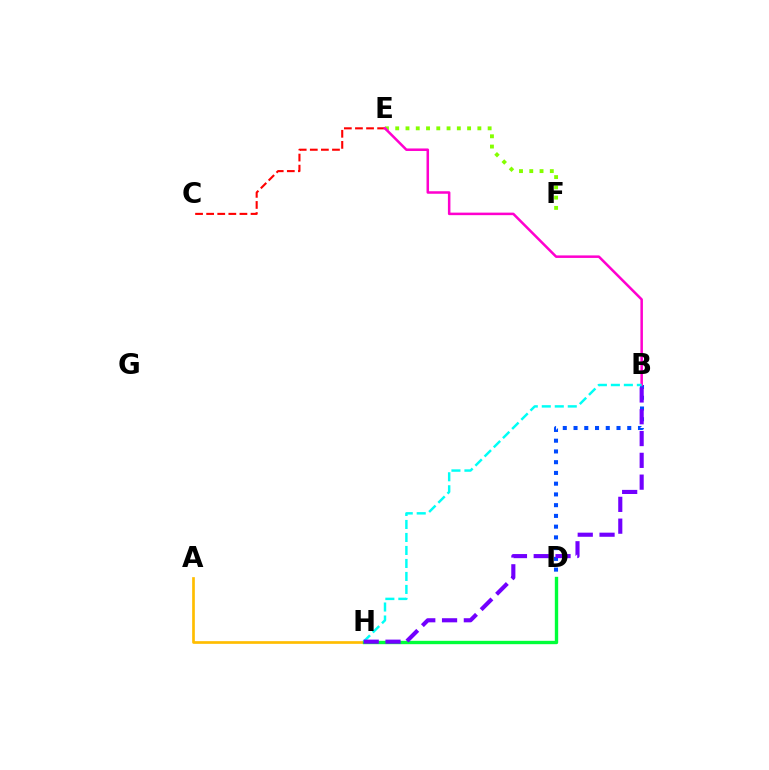{('A', 'H'): [{'color': '#ffbd00', 'line_style': 'solid', 'thickness': 1.93}], ('D', 'H'): [{'color': '#00ff39', 'line_style': 'solid', 'thickness': 2.43}], ('C', 'E'): [{'color': '#ff0000', 'line_style': 'dashed', 'thickness': 1.51}], ('B', 'D'): [{'color': '#004bff', 'line_style': 'dotted', 'thickness': 2.92}], ('E', 'F'): [{'color': '#84ff00', 'line_style': 'dotted', 'thickness': 2.79}], ('B', 'E'): [{'color': '#ff00cf', 'line_style': 'solid', 'thickness': 1.81}], ('B', 'H'): [{'color': '#00fff6', 'line_style': 'dashed', 'thickness': 1.76}, {'color': '#7200ff', 'line_style': 'dashed', 'thickness': 2.96}]}